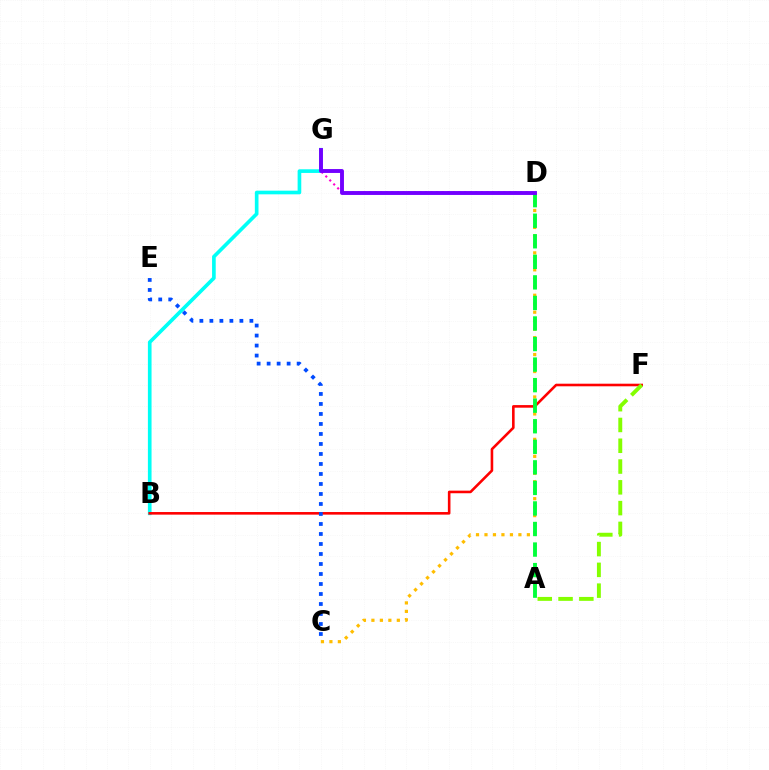{('C', 'D'): [{'color': '#ffbd00', 'line_style': 'dotted', 'thickness': 2.3}], ('B', 'G'): [{'color': '#00fff6', 'line_style': 'solid', 'thickness': 2.63}], ('B', 'F'): [{'color': '#ff0000', 'line_style': 'solid', 'thickness': 1.87}], ('C', 'E'): [{'color': '#004bff', 'line_style': 'dotted', 'thickness': 2.72}], ('D', 'G'): [{'color': '#ff00cf', 'line_style': 'dotted', 'thickness': 1.52}, {'color': '#7200ff', 'line_style': 'solid', 'thickness': 2.8}], ('A', 'D'): [{'color': '#00ff39', 'line_style': 'dashed', 'thickness': 2.79}], ('A', 'F'): [{'color': '#84ff00', 'line_style': 'dashed', 'thickness': 2.82}]}